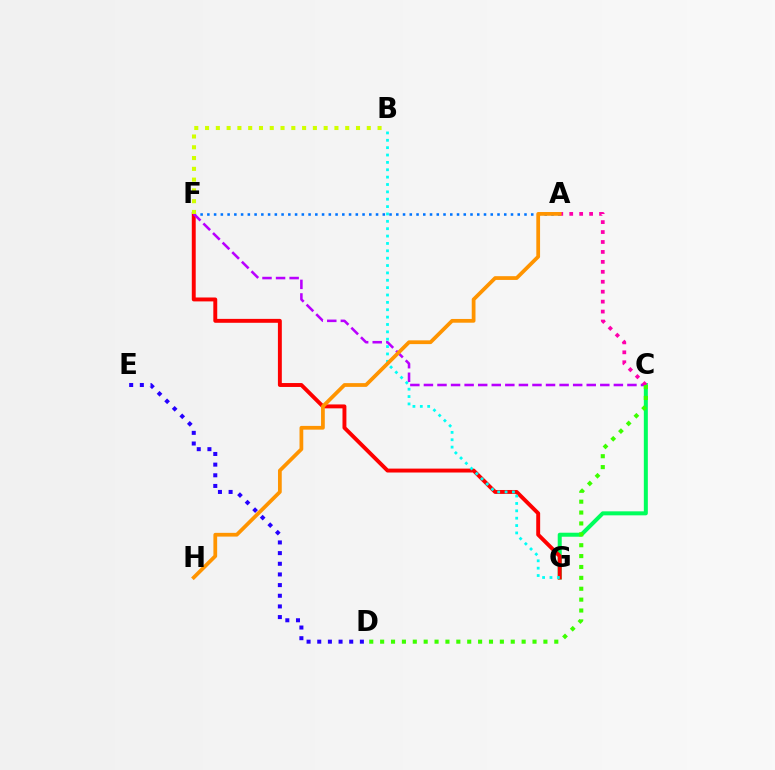{('A', 'F'): [{'color': '#0074ff', 'line_style': 'dotted', 'thickness': 1.83}], ('C', 'G'): [{'color': '#00ff5c', 'line_style': 'solid', 'thickness': 2.88}], ('F', 'G'): [{'color': '#ff0000', 'line_style': 'solid', 'thickness': 2.82}], ('C', 'F'): [{'color': '#b900ff', 'line_style': 'dashed', 'thickness': 1.84}], ('B', 'G'): [{'color': '#00fff6', 'line_style': 'dotted', 'thickness': 2.0}], ('A', 'C'): [{'color': '#ff00ac', 'line_style': 'dotted', 'thickness': 2.7}], ('D', 'E'): [{'color': '#2500ff', 'line_style': 'dotted', 'thickness': 2.9}], ('C', 'D'): [{'color': '#3dff00', 'line_style': 'dotted', 'thickness': 2.96}], ('A', 'H'): [{'color': '#ff9400', 'line_style': 'solid', 'thickness': 2.7}], ('B', 'F'): [{'color': '#d1ff00', 'line_style': 'dotted', 'thickness': 2.93}]}